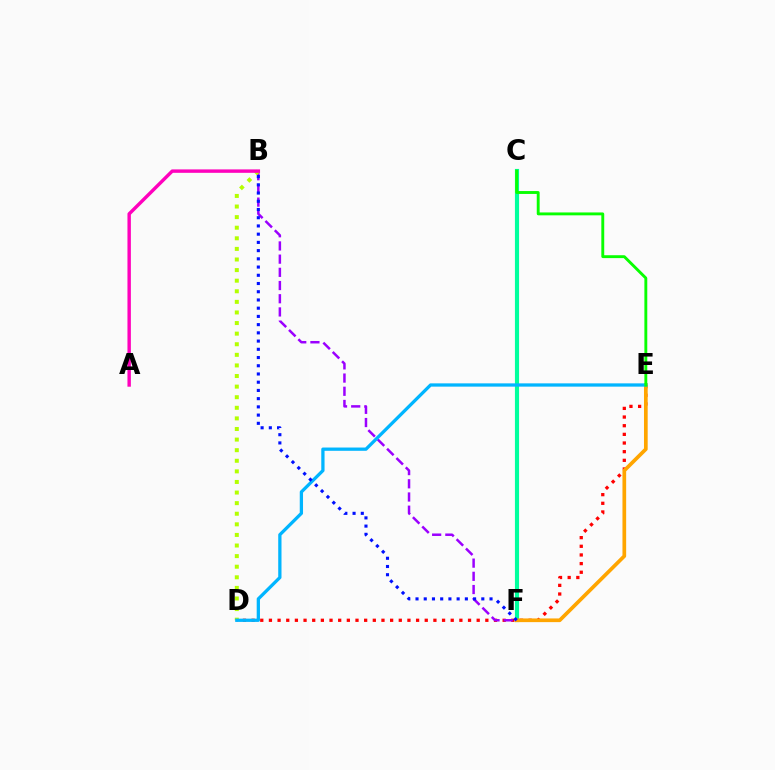{('D', 'E'): [{'color': '#ff0000', 'line_style': 'dotted', 'thickness': 2.35}, {'color': '#00b5ff', 'line_style': 'solid', 'thickness': 2.35}], ('C', 'F'): [{'color': '#00ff9d', 'line_style': 'solid', 'thickness': 2.98}], ('B', 'F'): [{'color': '#9b00ff', 'line_style': 'dashed', 'thickness': 1.79}, {'color': '#0010ff', 'line_style': 'dotted', 'thickness': 2.23}], ('B', 'D'): [{'color': '#b3ff00', 'line_style': 'dotted', 'thickness': 2.88}], ('E', 'F'): [{'color': '#ffa500', 'line_style': 'solid', 'thickness': 2.66}], ('A', 'B'): [{'color': '#ff00bd', 'line_style': 'solid', 'thickness': 2.46}], ('C', 'E'): [{'color': '#08ff00', 'line_style': 'solid', 'thickness': 2.08}]}